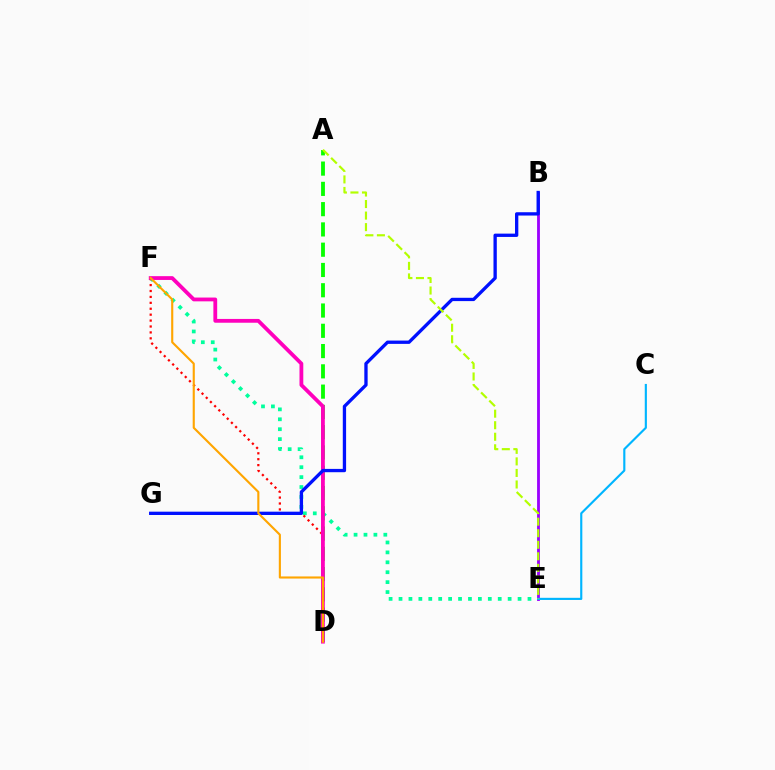{('E', 'F'): [{'color': '#00ff9d', 'line_style': 'dotted', 'thickness': 2.7}], ('B', 'E'): [{'color': '#9b00ff', 'line_style': 'solid', 'thickness': 2.04}], ('D', 'F'): [{'color': '#ff0000', 'line_style': 'dotted', 'thickness': 1.61}, {'color': '#ff00bd', 'line_style': 'solid', 'thickness': 2.73}, {'color': '#ffa500', 'line_style': 'solid', 'thickness': 1.53}], ('A', 'D'): [{'color': '#08ff00', 'line_style': 'dashed', 'thickness': 2.75}], ('B', 'G'): [{'color': '#0010ff', 'line_style': 'solid', 'thickness': 2.39}], ('C', 'E'): [{'color': '#00b5ff', 'line_style': 'solid', 'thickness': 1.54}], ('A', 'E'): [{'color': '#b3ff00', 'line_style': 'dashed', 'thickness': 1.57}]}